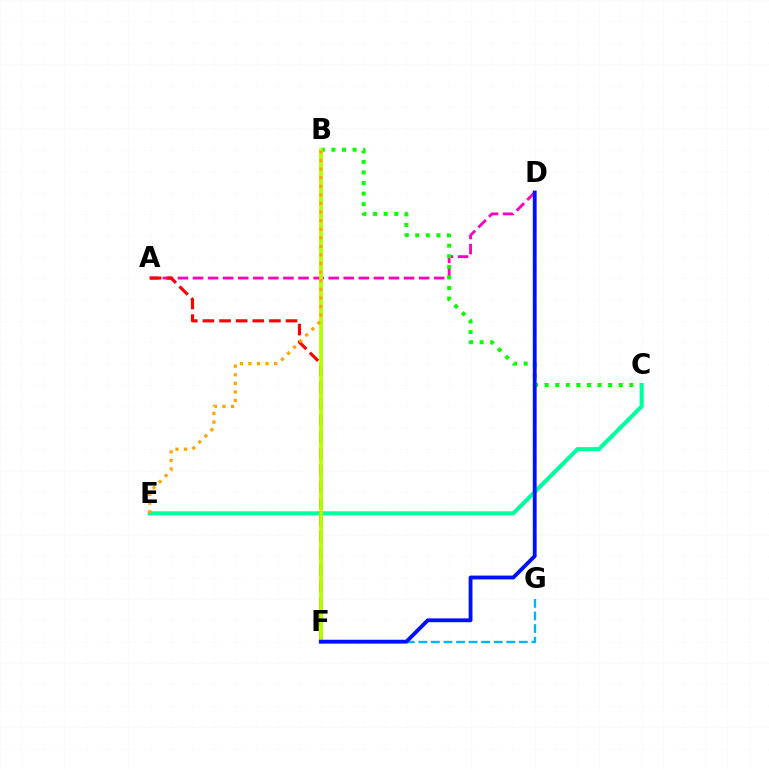{('B', 'F'): [{'color': '#9b00ff', 'line_style': 'dashed', 'thickness': 1.64}, {'color': '#b3ff00', 'line_style': 'solid', 'thickness': 2.64}], ('A', 'D'): [{'color': '#ff00bd', 'line_style': 'dashed', 'thickness': 2.05}], ('B', 'C'): [{'color': '#08ff00', 'line_style': 'dotted', 'thickness': 2.88}], ('A', 'F'): [{'color': '#ff0000', 'line_style': 'dashed', 'thickness': 2.26}], ('C', 'E'): [{'color': '#00ff9d', 'line_style': 'solid', 'thickness': 2.94}], ('F', 'G'): [{'color': '#00b5ff', 'line_style': 'dashed', 'thickness': 1.71}], ('B', 'E'): [{'color': '#ffa500', 'line_style': 'dotted', 'thickness': 2.33}], ('D', 'F'): [{'color': '#0010ff', 'line_style': 'solid', 'thickness': 2.76}]}